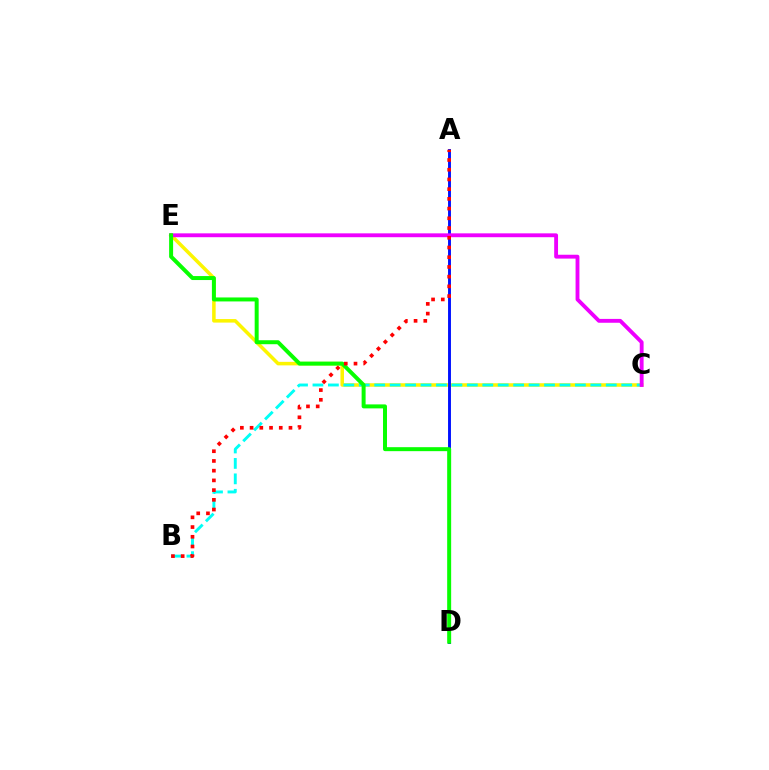{('C', 'E'): [{'color': '#fcf500', 'line_style': 'solid', 'thickness': 2.54}, {'color': '#ee00ff', 'line_style': 'solid', 'thickness': 2.77}], ('B', 'C'): [{'color': '#00fff6', 'line_style': 'dashed', 'thickness': 2.1}], ('A', 'D'): [{'color': '#0010ff', 'line_style': 'solid', 'thickness': 2.09}], ('D', 'E'): [{'color': '#08ff00', 'line_style': 'solid', 'thickness': 2.86}], ('A', 'B'): [{'color': '#ff0000', 'line_style': 'dotted', 'thickness': 2.64}]}